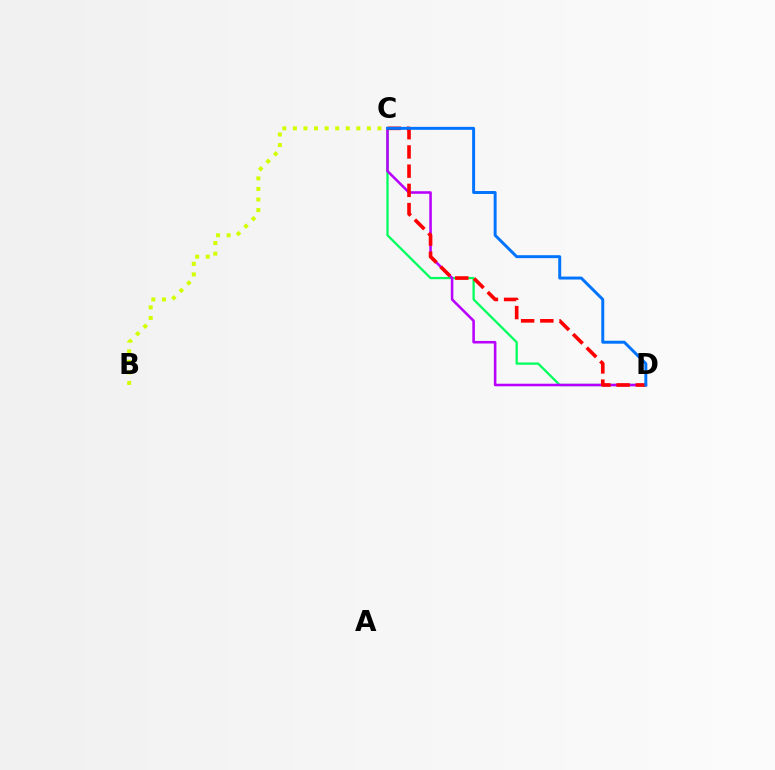{('C', 'D'): [{'color': '#00ff5c', 'line_style': 'solid', 'thickness': 1.63}, {'color': '#b900ff', 'line_style': 'solid', 'thickness': 1.85}, {'color': '#ff0000', 'line_style': 'dashed', 'thickness': 2.61}, {'color': '#0074ff', 'line_style': 'solid', 'thickness': 2.13}], ('B', 'C'): [{'color': '#d1ff00', 'line_style': 'dotted', 'thickness': 2.87}]}